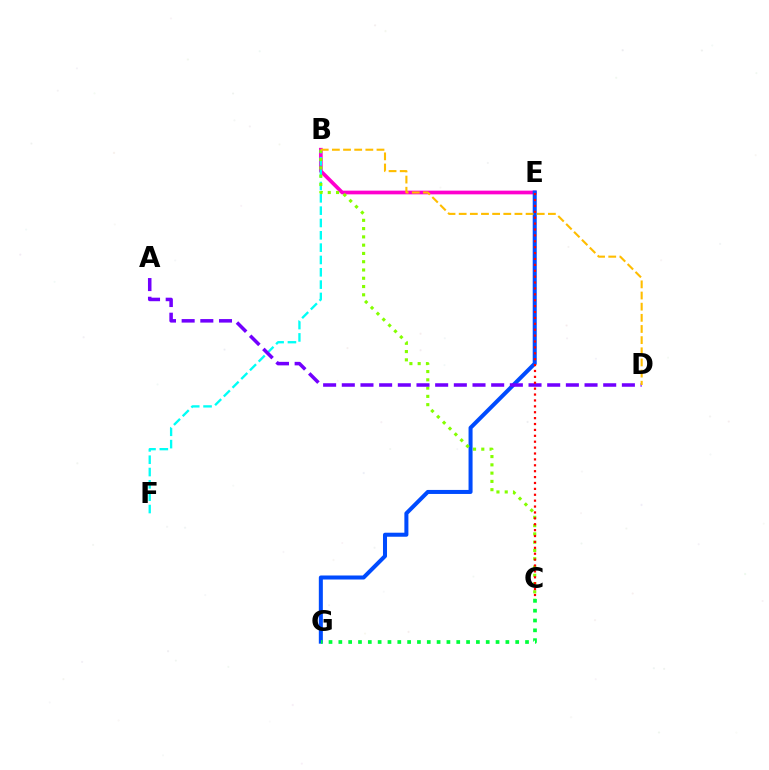{('B', 'E'): [{'color': '#ff00cf', 'line_style': 'solid', 'thickness': 2.66}], ('E', 'G'): [{'color': '#004bff', 'line_style': 'solid', 'thickness': 2.9}], ('C', 'G'): [{'color': '#00ff39', 'line_style': 'dotted', 'thickness': 2.67}], ('B', 'F'): [{'color': '#00fff6', 'line_style': 'dashed', 'thickness': 1.67}], ('B', 'C'): [{'color': '#84ff00', 'line_style': 'dotted', 'thickness': 2.25}], ('A', 'D'): [{'color': '#7200ff', 'line_style': 'dashed', 'thickness': 2.54}], ('B', 'D'): [{'color': '#ffbd00', 'line_style': 'dashed', 'thickness': 1.51}], ('C', 'E'): [{'color': '#ff0000', 'line_style': 'dotted', 'thickness': 1.6}]}